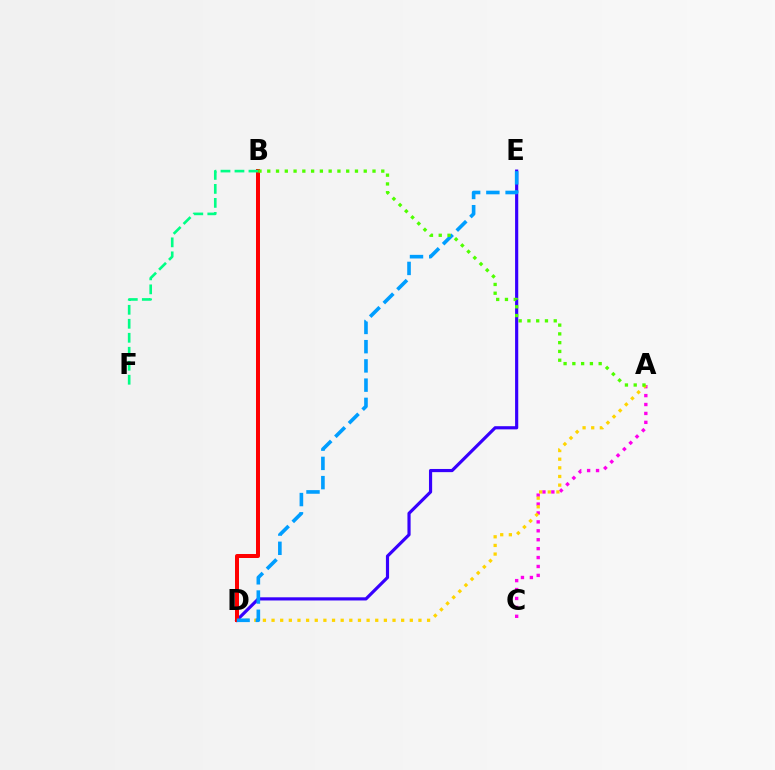{('A', 'C'): [{'color': '#ff00ed', 'line_style': 'dotted', 'thickness': 2.42}], ('A', 'D'): [{'color': '#ffd500', 'line_style': 'dotted', 'thickness': 2.35}], ('D', 'E'): [{'color': '#3700ff', 'line_style': 'solid', 'thickness': 2.28}, {'color': '#009eff', 'line_style': 'dashed', 'thickness': 2.61}], ('B', 'D'): [{'color': '#ff0000', 'line_style': 'solid', 'thickness': 2.88}], ('B', 'F'): [{'color': '#00ff86', 'line_style': 'dashed', 'thickness': 1.9}], ('A', 'B'): [{'color': '#4fff00', 'line_style': 'dotted', 'thickness': 2.38}]}